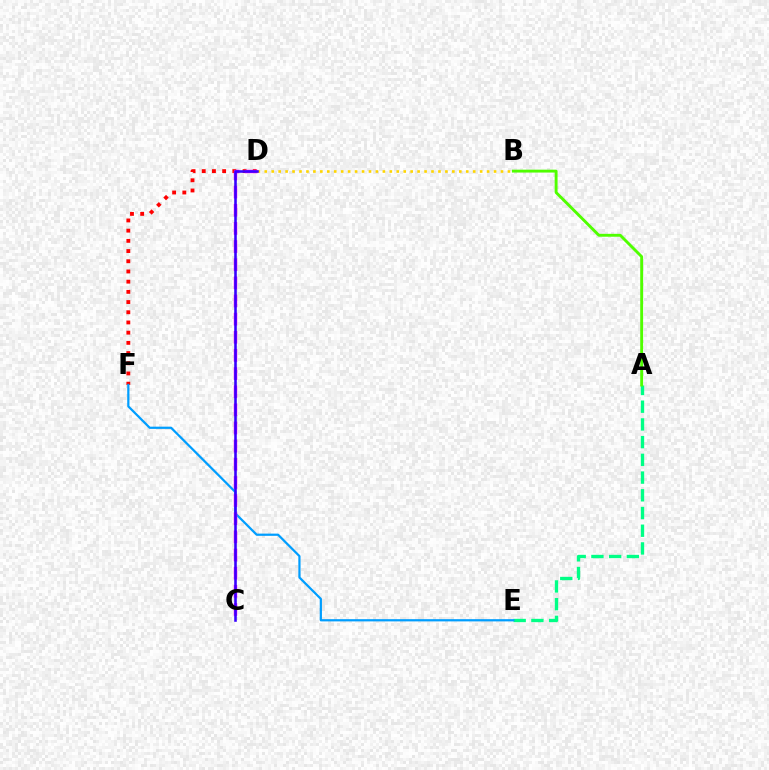{('D', 'F'): [{'color': '#ff0000', 'line_style': 'dotted', 'thickness': 2.77}], ('A', 'E'): [{'color': '#00ff86', 'line_style': 'dashed', 'thickness': 2.41}], ('E', 'F'): [{'color': '#009eff', 'line_style': 'solid', 'thickness': 1.6}], ('C', 'D'): [{'color': '#ff00ed', 'line_style': 'dashed', 'thickness': 2.46}, {'color': '#3700ff', 'line_style': 'solid', 'thickness': 1.85}], ('B', 'D'): [{'color': '#ffd500', 'line_style': 'dotted', 'thickness': 1.89}], ('A', 'B'): [{'color': '#4fff00', 'line_style': 'solid', 'thickness': 2.08}]}